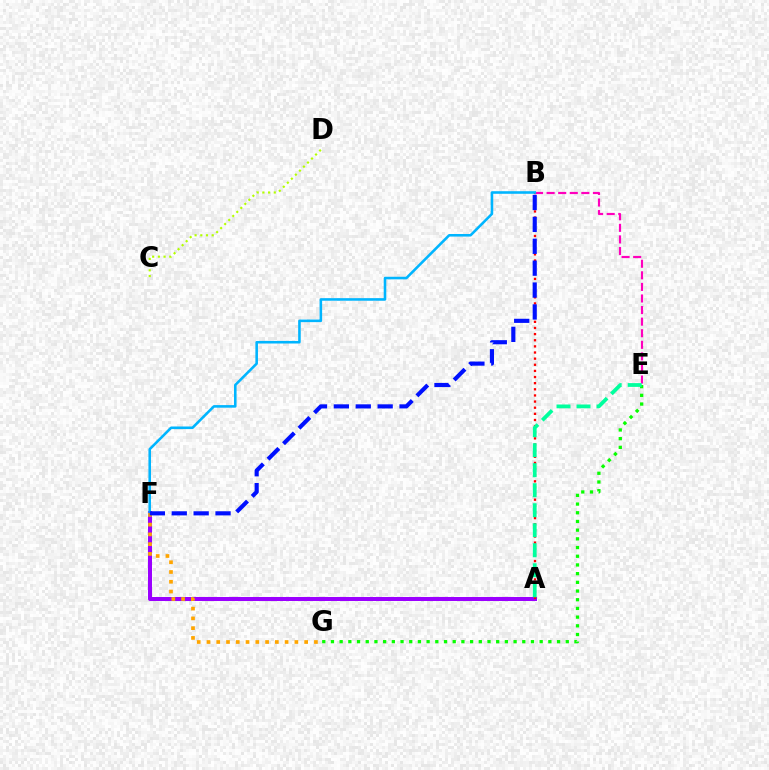{('A', 'F'): [{'color': '#9b00ff', 'line_style': 'solid', 'thickness': 2.88}], ('A', 'B'): [{'color': '#ff0000', 'line_style': 'dotted', 'thickness': 1.67}], ('B', 'E'): [{'color': '#ff00bd', 'line_style': 'dashed', 'thickness': 1.57}], ('C', 'D'): [{'color': '#b3ff00', 'line_style': 'dotted', 'thickness': 1.55}], ('B', 'F'): [{'color': '#00b5ff', 'line_style': 'solid', 'thickness': 1.86}, {'color': '#0010ff', 'line_style': 'dashed', 'thickness': 2.97}], ('F', 'G'): [{'color': '#ffa500', 'line_style': 'dotted', 'thickness': 2.65}], ('E', 'G'): [{'color': '#08ff00', 'line_style': 'dotted', 'thickness': 2.36}], ('A', 'E'): [{'color': '#00ff9d', 'line_style': 'dashed', 'thickness': 2.72}]}